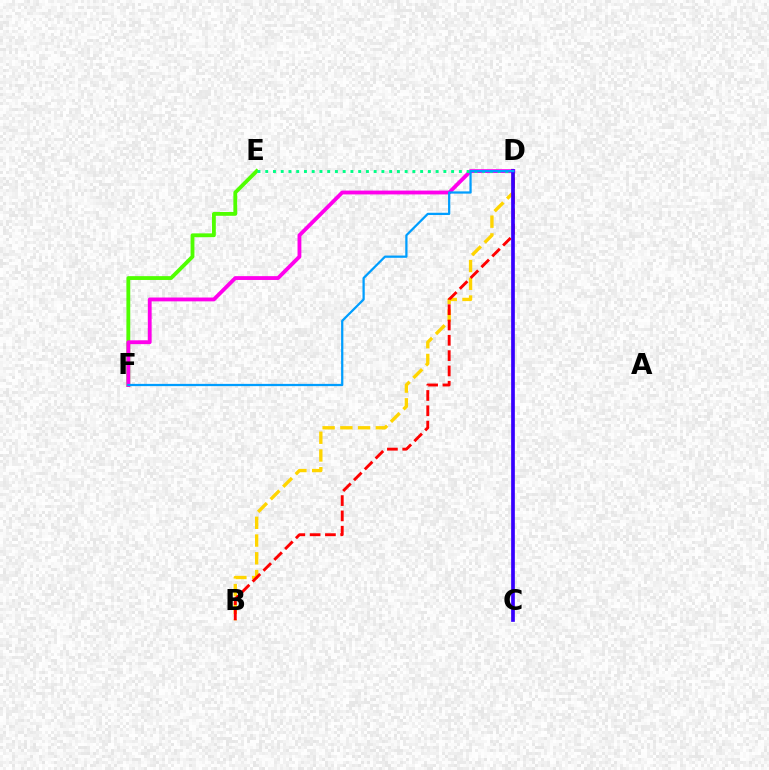{('E', 'F'): [{'color': '#4fff00', 'line_style': 'solid', 'thickness': 2.75}], ('B', 'D'): [{'color': '#ffd500', 'line_style': 'dashed', 'thickness': 2.41}, {'color': '#ff0000', 'line_style': 'dashed', 'thickness': 2.08}], ('D', 'F'): [{'color': '#ff00ed', 'line_style': 'solid', 'thickness': 2.76}, {'color': '#009eff', 'line_style': 'solid', 'thickness': 1.62}], ('D', 'E'): [{'color': '#00ff86', 'line_style': 'dotted', 'thickness': 2.1}], ('C', 'D'): [{'color': '#3700ff', 'line_style': 'solid', 'thickness': 2.66}]}